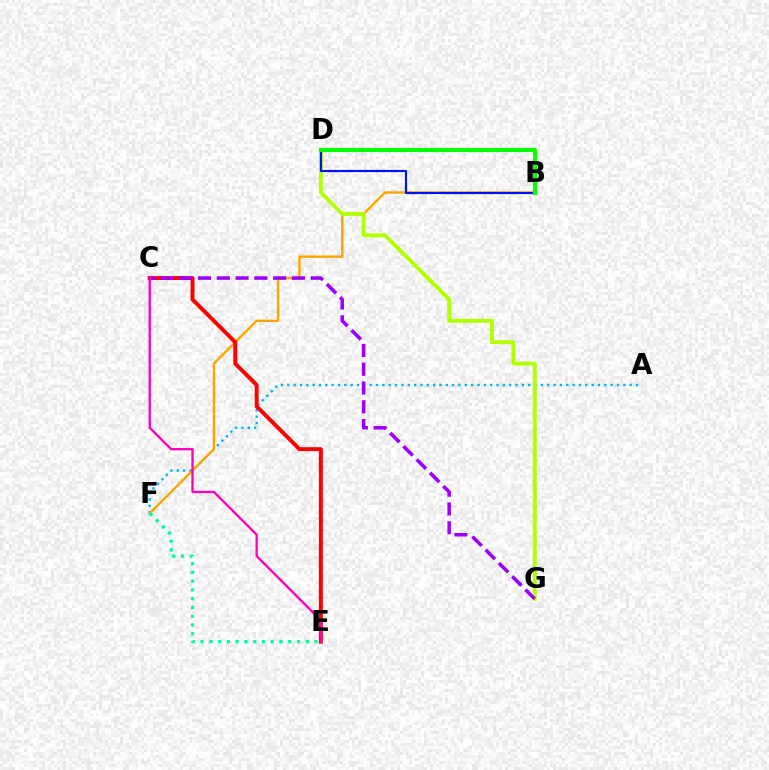{('A', 'F'): [{'color': '#00b5ff', 'line_style': 'dotted', 'thickness': 1.72}], ('B', 'F'): [{'color': '#ffa500', 'line_style': 'solid', 'thickness': 1.72}], ('C', 'E'): [{'color': '#ff0000', 'line_style': 'solid', 'thickness': 2.84}, {'color': '#ff00bd', 'line_style': 'solid', 'thickness': 1.69}], ('D', 'G'): [{'color': '#b3ff00', 'line_style': 'solid', 'thickness': 2.81}], ('C', 'G'): [{'color': '#9b00ff', 'line_style': 'dashed', 'thickness': 2.55}], ('B', 'D'): [{'color': '#0010ff', 'line_style': 'solid', 'thickness': 1.56}, {'color': '#08ff00', 'line_style': 'solid', 'thickness': 2.98}], ('E', 'F'): [{'color': '#00ff9d', 'line_style': 'dotted', 'thickness': 2.38}]}